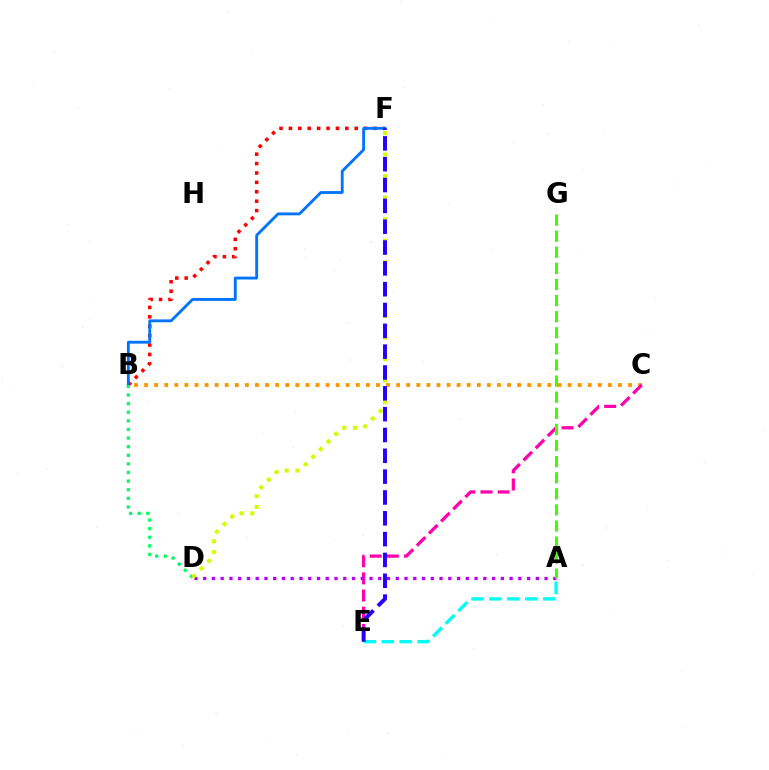{('B', 'F'): [{'color': '#ff0000', 'line_style': 'dotted', 'thickness': 2.56}, {'color': '#0074ff', 'line_style': 'solid', 'thickness': 2.06}], ('B', 'C'): [{'color': '#ff9400', 'line_style': 'dotted', 'thickness': 2.74}], ('C', 'E'): [{'color': '#ff00ac', 'line_style': 'dashed', 'thickness': 2.33}], ('A', 'D'): [{'color': '#b900ff', 'line_style': 'dotted', 'thickness': 2.38}], ('B', 'D'): [{'color': '#00ff5c', 'line_style': 'dotted', 'thickness': 2.34}], ('A', 'G'): [{'color': '#3dff00', 'line_style': 'dashed', 'thickness': 2.19}], ('A', 'E'): [{'color': '#00fff6', 'line_style': 'dashed', 'thickness': 2.43}], ('D', 'F'): [{'color': '#d1ff00', 'line_style': 'dotted', 'thickness': 2.92}], ('E', 'F'): [{'color': '#2500ff', 'line_style': 'dashed', 'thickness': 2.83}]}